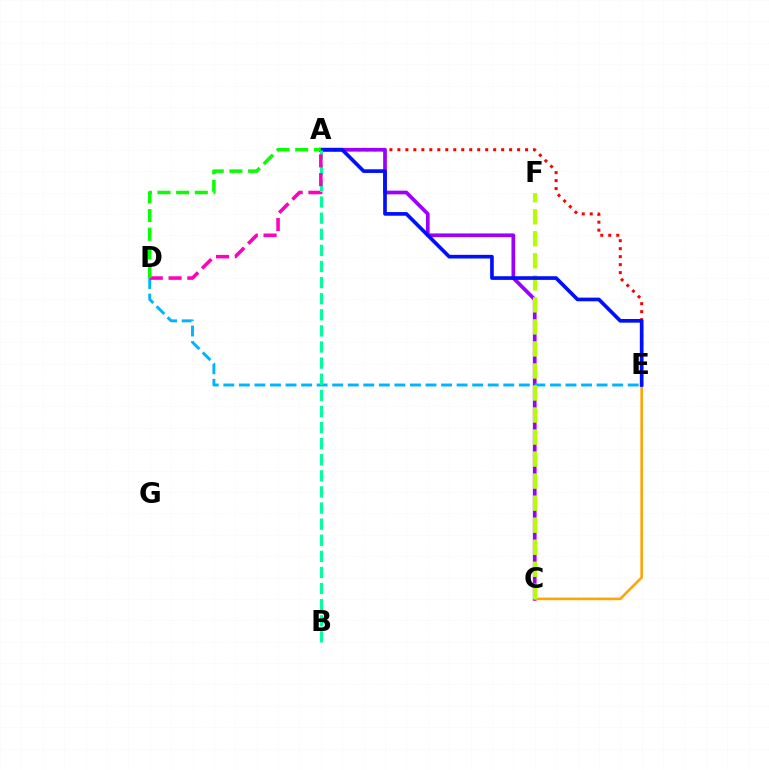{('A', 'E'): [{'color': '#ff0000', 'line_style': 'dotted', 'thickness': 2.17}, {'color': '#0010ff', 'line_style': 'solid', 'thickness': 2.64}], ('A', 'C'): [{'color': '#9b00ff', 'line_style': 'solid', 'thickness': 2.67}], ('D', 'E'): [{'color': '#00b5ff', 'line_style': 'dashed', 'thickness': 2.11}], ('C', 'E'): [{'color': '#ffa500', 'line_style': 'solid', 'thickness': 1.87}], ('C', 'F'): [{'color': '#b3ff00', 'line_style': 'dashed', 'thickness': 2.99}], ('A', 'B'): [{'color': '#00ff9d', 'line_style': 'dashed', 'thickness': 2.19}], ('A', 'D'): [{'color': '#ff00bd', 'line_style': 'dashed', 'thickness': 2.55}, {'color': '#08ff00', 'line_style': 'dashed', 'thickness': 2.54}]}